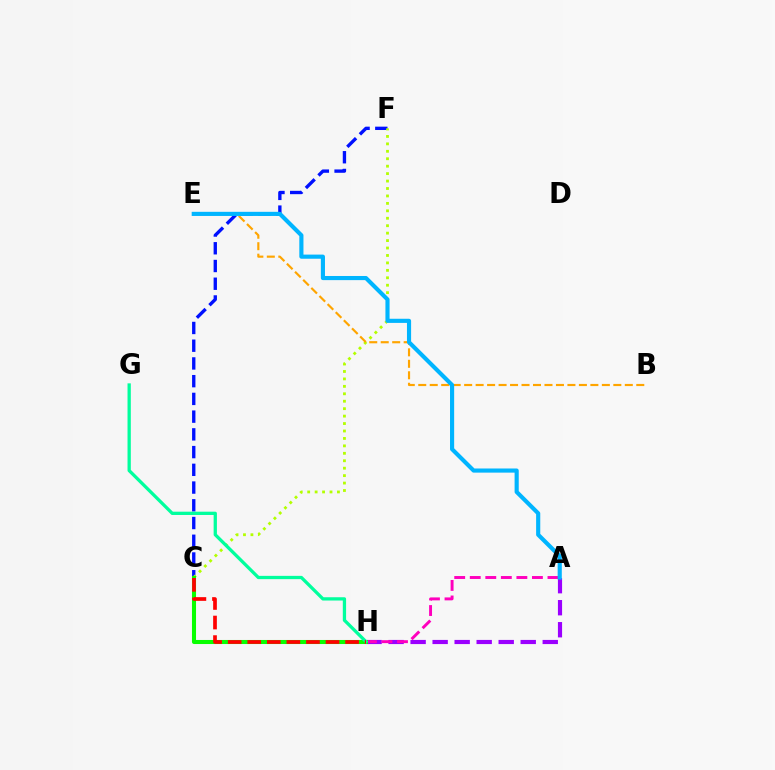{('A', 'H'): [{'color': '#9b00ff', 'line_style': 'dashed', 'thickness': 2.99}, {'color': '#ff00bd', 'line_style': 'dashed', 'thickness': 2.11}], ('C', 'F'): [{'color': '#0010ff', 'line_style': 'dashed', 'thickness': 2.41}, {'color': '#b3ff00', 'line_style': 'dotted', 'thickness': 2.02}], ('B', 'E'): [{'color': '#ffa500', 'line_style': 'dashed', 'thickness': 1.56}], ('A', 'E'): [{'color': '#00b5ff', 'line_style': 'solid', 'thickness': 2.98}], ('C', 'H'): [{'color': '#08ff00', 'line_style': 'solid', 'thickness': 2.92}, {'color': '#ff0000', 'line_style': 'dashed', 'thickness': 2.66}], ('G', 'H'): [{'color': '#00ff9d', 'line_style': 'solid', 'thickness': 2.36}]}